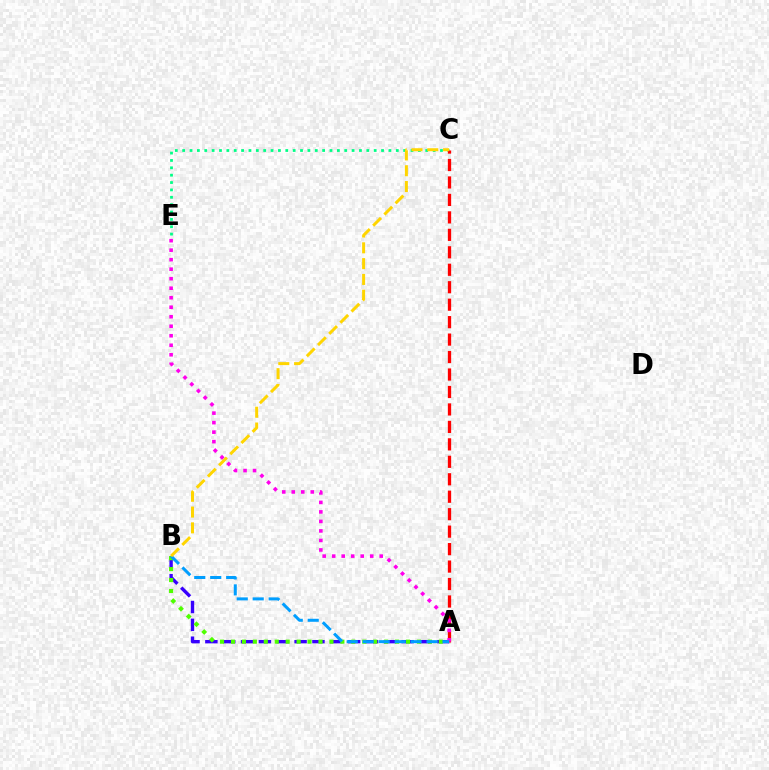{('A', 'B'): [{'color': '#3700ff', 'line_style': 'dashed', 'thickness': 2.42}, {'color': '#4fff00', 'line_style': 'dotted', 'thickness': 2.97}, {'color': '#009eff', 'line_style': 'dashed', 'thickness': 2.17}], ('C', 'E'): [{'color': '#00ff86', 'line_style': 'dotted', 'thickness': 2.0}], ('A', 'C'): [{'color': '#ff0000', 'line_style': 'dashed', 'thickness': 2.37}], ('A', 'E'): [{'color': '#ff00ed', 'line_style': 'dotted', 'thickness': 2.58}], ('B', 'C'): [{'color': '#ffd500', 'line_style': 'dashed', 'thickness': 2.15}]}